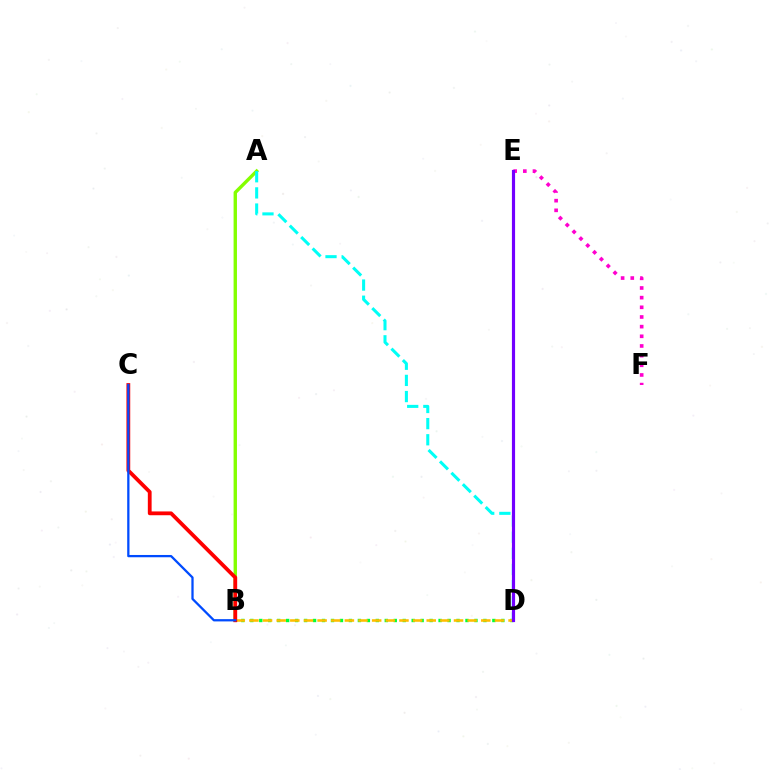{('A', 'B'): [{'color': '#84ff00', 'line_style': 'solid', 'thickness': 2.44}], ('A', 'D'): [{'color': '#00fff6', 'line_style': 'dashed', 'thickness': 2.19}], ('E', 'F'): [{'color': '#ff00cf', 'line_style': 'dotted', 'thickness': 2.63}], ('B', 'D'): [{'color': '#00ff39', 'line_style': 'dotted', 'thickness': 2.44}, {'color': '#ffbd00', 'line_style': 'dashed', 'thickness': 1.85}], ('D', 'E'): [{'color': '#7200ff', 'line_style': 'solid', 'thickness': 2.28}], ('B', 'C'): [{'color': '#ff0000', 'line_style': 'solid', 'thickness': 2.73}, {'color': '#004bff', 'line_style': 'solid', 'thickness': 1.64}]}